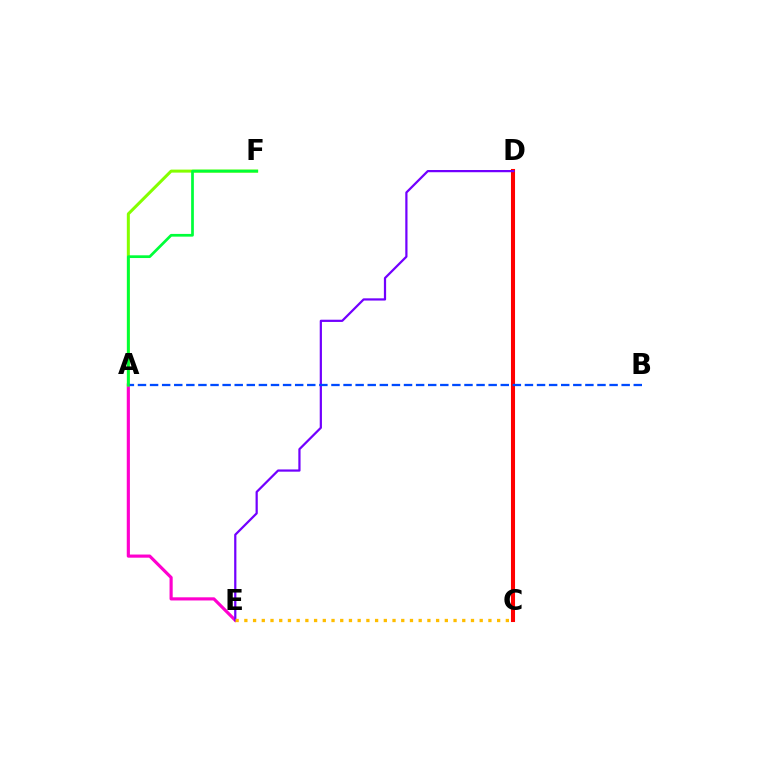{('A', 'E'): [{'color': '#ff00cf', 'line_style': 'solid', 'thickness': 2.27}], ('C', 'D'): [{'color': '#00fff6', 'line_style': 'dashed', 'thickness': 1.62}, {'color': '#ff0000', 'line_style': 'solid', 'thickness': 2.93}], ('A', 'F'): [{'color': '#84ff00', 'line_style': 'solid', 'thickness': 2.17}, {'color': '#00ff39', 'line_style': 'solid', 'thickness': 1.96}], ('D', 'E'): [{'color': '#7200ff', 'line_style': 'solid', 'thickness': 1.6}], ('A', 'B'): [{'color': '#004bff', 'line_style': 'dashed', 'thickness': 1.64}], ('C', 'E'): [{'color': '#ffbd00', 'line_style': 'dotted', 'thickness': 2.37}]}